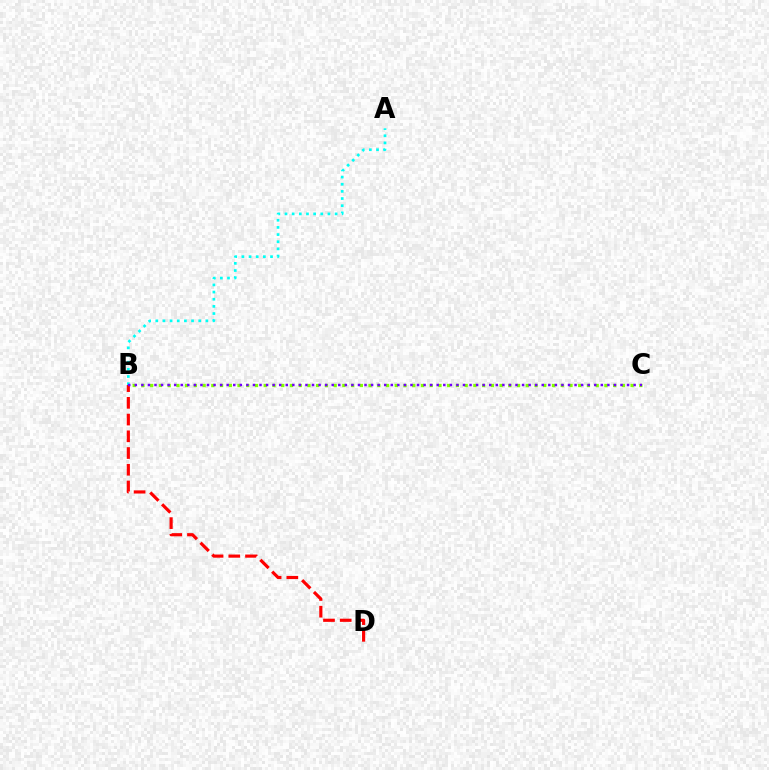{('B', 'C'): [{'color': '#84ff00', 'line_style': 'dotted', 'thickness': 2.37}, {'color': '#7200ff', 'line_style': 'dotted', 'thickness': 1.78}], ('B', 'D'): [{'color': '#ff0000', 'line_style': 'dashed', 'thickness': 2.27}], ('A', 'B'): [{'color': '#00fff6', 'line_style': 'dotted', 'thickness': 1.94}]}